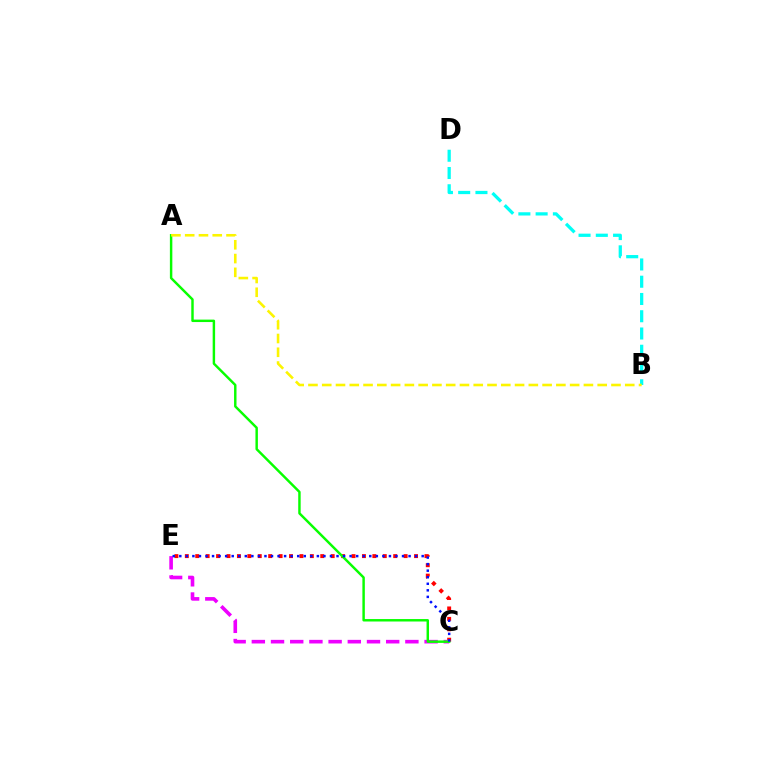{('C', 'E'): [{'color': '#ff0000', 'line_style': 'dotted', 'thickness': 2.83}, {'color': '#ee00ff', 'line_style': 'dashed', 'thickness': 2.61}, {'color': '#0010ff', 'line_style': 'dotted', 'thickness': 1.78}], ('B', 'D'): [{'color': '#00fff6', 'line_style': 'dashed', 'thickness': 2.34}], ('A', 'C'): [{'color': '#08ff00', 'line_style': 'solid', 'thickness': 1.76}], ('A', 'B'): [{'color': '#fcf500', 'line_style': 'dashed', 'thickness': 1.87}]}